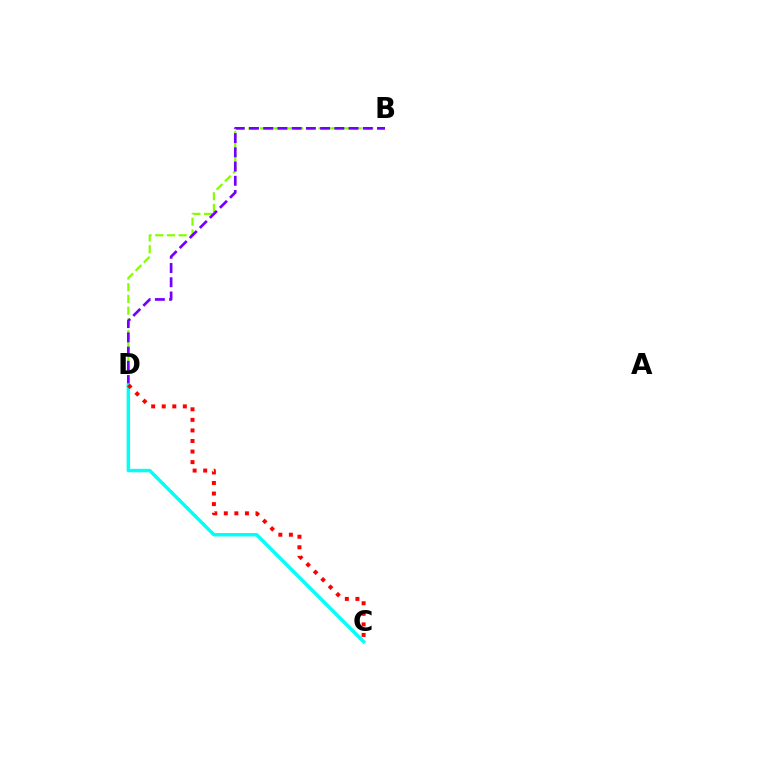{('B', 'D'): [{'color': '#84ff00', 'line_style': 'dashed', 'thickness': 1.59}, {'color': '#7200ff', 'line_style': 'dashed', 'thickness': 1.93}], ('C', 'D'): [{'color': '#00fff6', 'line_style': 'solid', 'thickness': 2.48}, {'color': '#ff0000', 'line_style': 'dotted', 'thickness': 2.87}]}